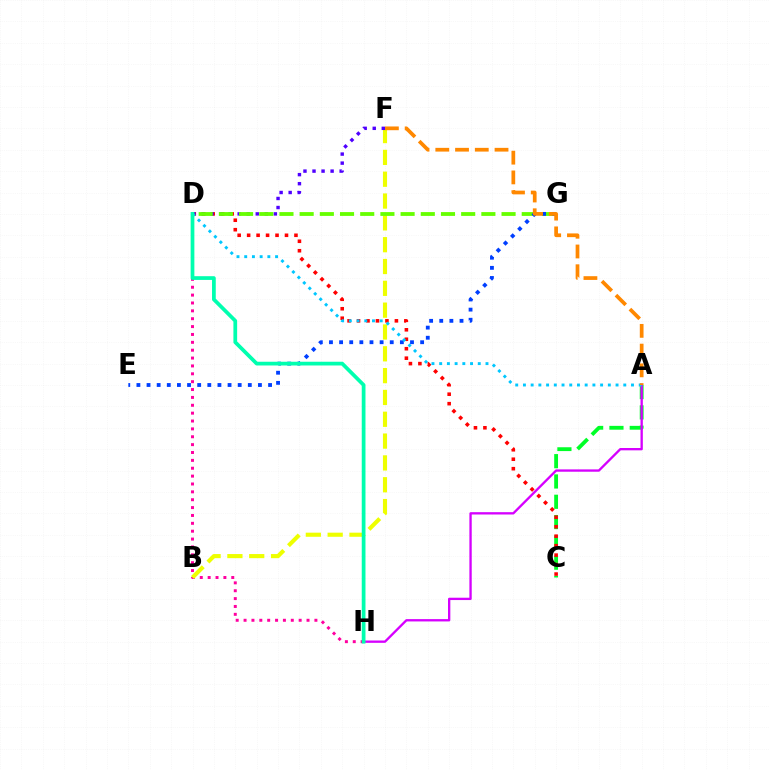{('D', 'H'): [{'color': '#ff00a0', 'line_style': 'dotted', 'thickness': 2.14}, {'color': '#00ffaf', 'line_style': 'solid', 'thickness': 2.69}], ('B', 'F'): [{'color': '#eeff00', 'line_style': 'dashed', 'thickness': 2.96}], ('A', 'C'): [{'color': '#00ff27', 'line_style': 'dashed', 'thickness': 2.76}], ('C', 'D'): [{'color': '#ff0000', 'line_style': 'dotted', 'thickness': 2.57}], ('D', 'F'): [{'color': '#4f00ff', 'line_style': 'dotted', 'thickness': 2.46}], ('D', 'G'): [{'color': '#66ff00', 'line_style': 'dashed', 'thickness': 2.74}], ('E', 'G'): [{'color': '#003fff', 'line_style': 'dotted', 'thickness': 2.75}], ('A', 'H'): [{'color': '#d600ff', 'line_style': 'solid', 'thickness': 1.68}], ('A', 'D'): [{'color': '#00c7ff', 'line_style': 'dotted', 'thickness': 2.1}], ('A', 'F'): [{'color': '#ff8800', 'line_style': 'dashed', 'thickness': 2.68}]}